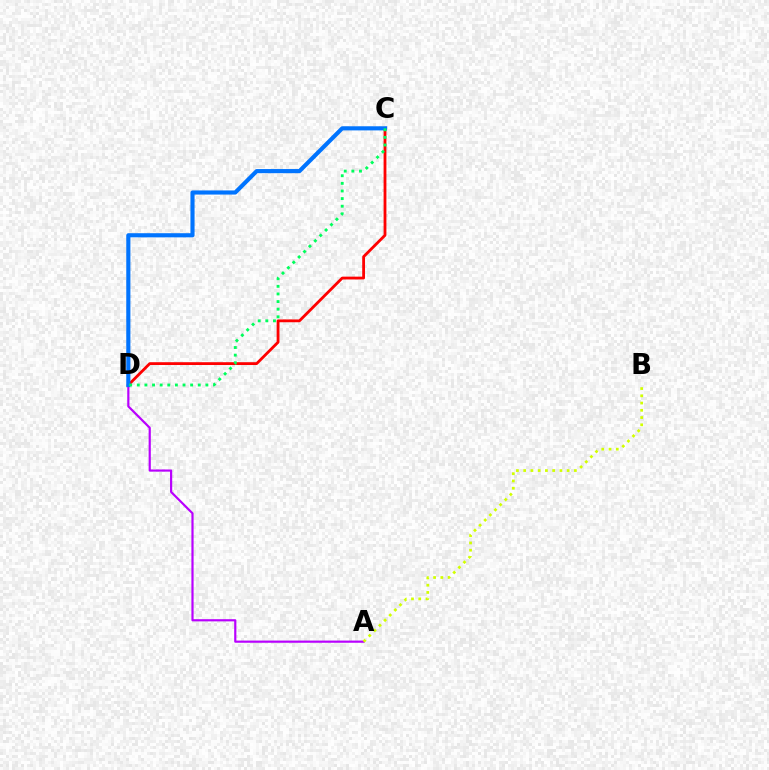{('A', 'D'): [{'color': '#b900ff', 'line_style': 'solid', 'thickness': 1.57}], ('A', 'B'): [{'color': '#d1ff00', 'line_style': 'dotted', 'thickness': 1.97}], ('C', 'D'): [{'color': '#ff0000', 'line_style': 'solid', 'thickness': 2.02}, {'color': '#0074ff', 'line_style': 'solid', 'thickness': 2.97}, {'color': '#00ff5c', 'line_style': 'dotted', 'thickness': 2.07}]}